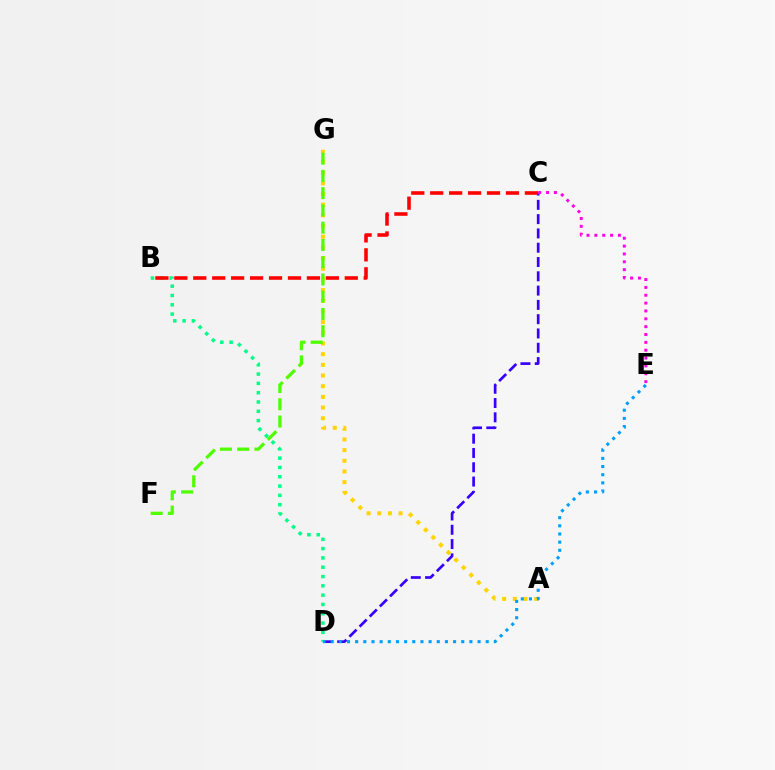{('C', 'D'): [{'color': '#3700ff', 'line_style': 'dashed', 'thickness': 1.94}], ('B', 'D'): [{'color': '#00ff86', 'line_style': 'dotted', 'thickness': 2.53}], ('A', 'G'): [{'color': '#ffd500', 'line_style': 'dotted', 'thickness': 2.9}], ('D', 'E'): [{'color': '#009eff', 'line_style': 'dotted', 'thickness': 2.22}], ('C', 'E'): [{'color': '#ff00ed', 'line_style': 'dotted', 'thickness': 2.13}], ('B', 'C'): [{'color': '#ff0000', 'line_style': 'dashed', 'thickness': 2.57}], ('F', 'G'): [{'color': '#4fff00', 'line_style': 'dashed', 'thickness': 2.34}]}